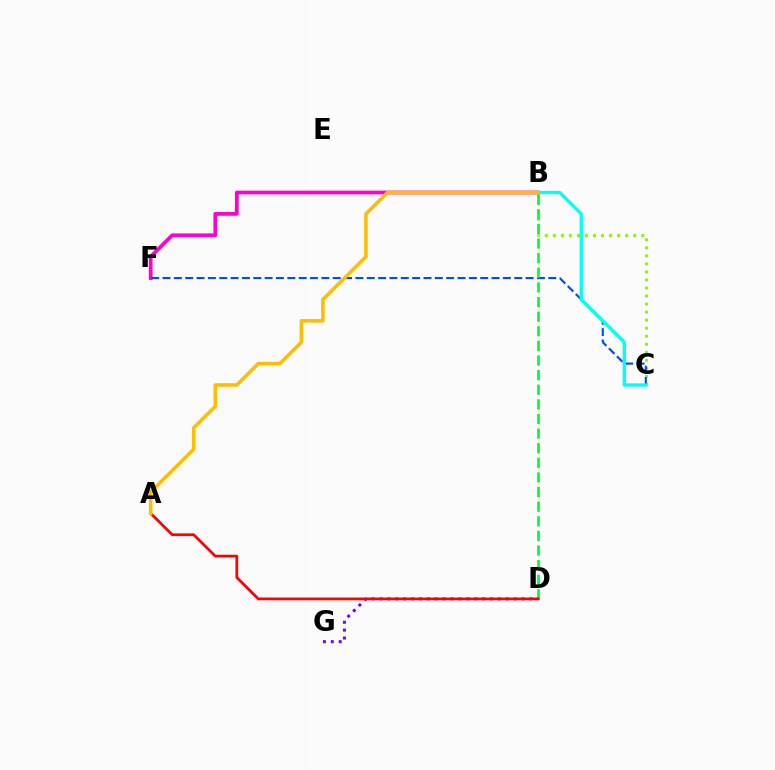{('B', 'F'): [{'color': '#ff00cf', 'line_style': 'solid', 'thickness': 2.7}], ('B', 'C'): [{'color': '#84ff00', 'line_style': 'dotted', 'thickness': 2.18}, {'color': '#00fff6', 'line_style': 'solid', 'thickness': 2.37}], ('C', 'F'): [{'color': '#004bff', 'line_style': 'dashed', 'thickness': 1.54}], ('B', 'D'): [{'color': '#00ff39', 'line_style': 'dashed', 'thickness': 1.99}], ('D', 'G'): [{'color': '#7200ff', 'line_style': 'dotted', 'thickness': 2.14}], ('A', 'D'): [{'color': '#ff0000', 'line_style': 'solid', 'thickness': 1.97}], ('A', 'B'): [{'color': '#ffbd00', 'line_style': 'solid', 'thickness': 2.56}]}